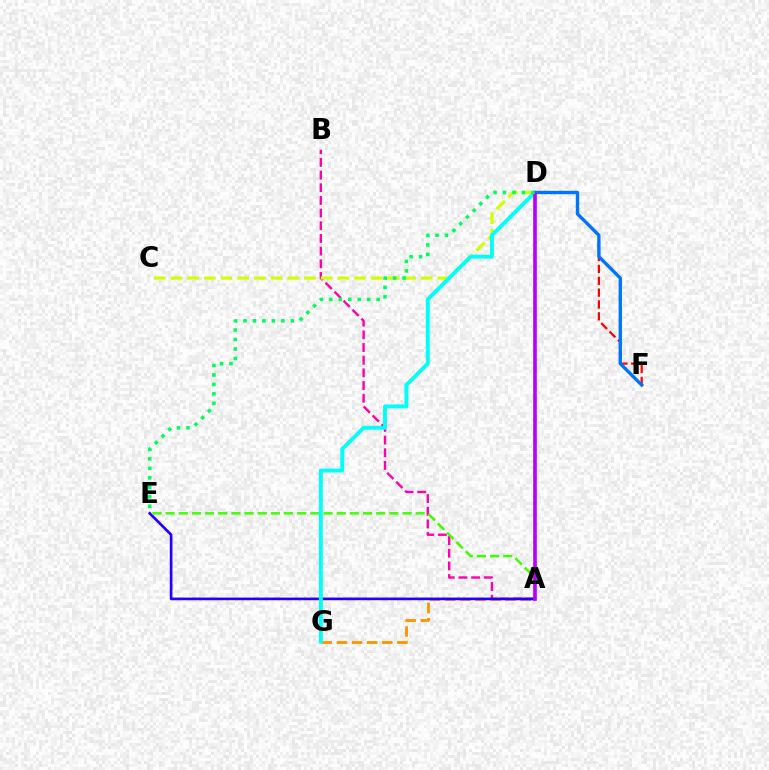{('A', 'G'): [{'color': '#ff9400', 'line_style': 'dashed', 'thickness': 2.05}], ('D', 'F'): [{'color': '#ff0000', 'line_style': 'dashed', 'thickness': 1.61}, {'color': '#0074ff', 'line_style': 'solid', 'thickness': 2.42}], ('A', 'B'): [{'color': '#ff00ac', 'line_style': 'dashed', 'thickness': 1.72}], ('A', 'E'): [{'color': '#2500ff', 'line_style': 'solid', 'thickness': 1.92}, {'color': '#3dff00', 'line_style': 'dashed', 'thickness': 1.79}], ('C', 'D'): [{'color': '#d1ff00', 'line_style': 'dashed', 'thickness': 2.27}], ('D', 'G'): [{'color': '#00fff6', 'line_style': 'solid', 'thickness': 2.79}], ('A', 'D'): [{'color': '#b900ff', 'line_style': 'solid', 'thickness': 2.63}], ('D', 'E'): [{'color': '#00ff5c', 'line_style': 'dotted', 'thickness': 2.57}]}